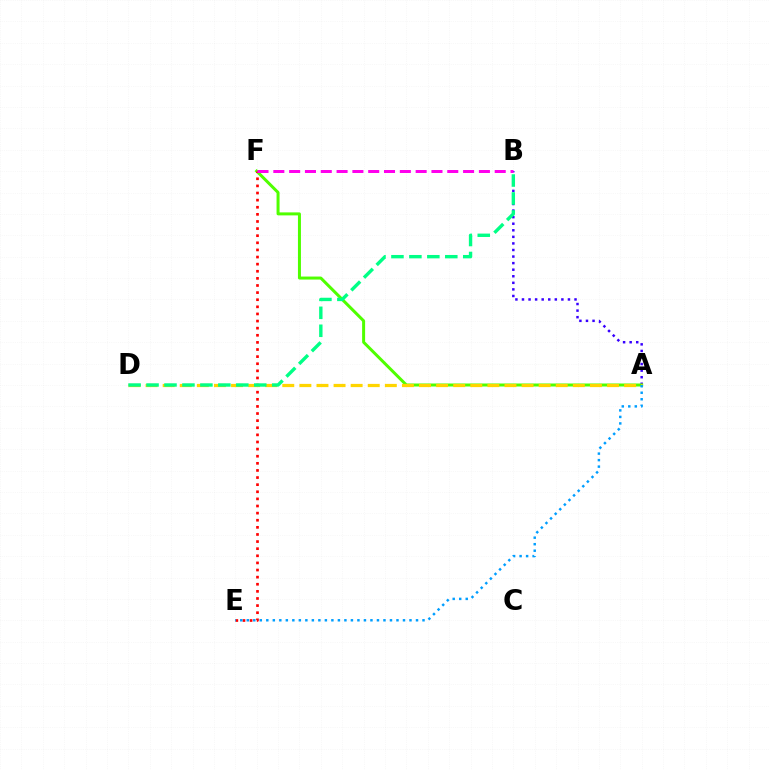{('A', 'B'): [{'color': '#3700ff', 'line_style': 'dotted', 'thickness': 1.78}], ('A', 'F'): [{'color': '#4fff00', 'line_style': 'solid', 'thickness': 2.16}], ('E', 'F'): [{'color': '#ff0000', 'line_style': 'dotted', 'thickness': 1.93}], ('A', 'D'): [{'color': '#ffd500', 'line_style': 'dashed', 'thickness': 2.32}], ('B', 'D'): [{'color': '#00ff86', 'line_style': 'dashed', 'thickness': 2.44}], ('A', 'E'): [{'color': '#009eff', 'line_style': 'dotted', 'thickness': 1.77}], ('B', 'F'): [{'color': '#ff00ed', 'line_style': 'dashed', 'thickness': 2.15}]}